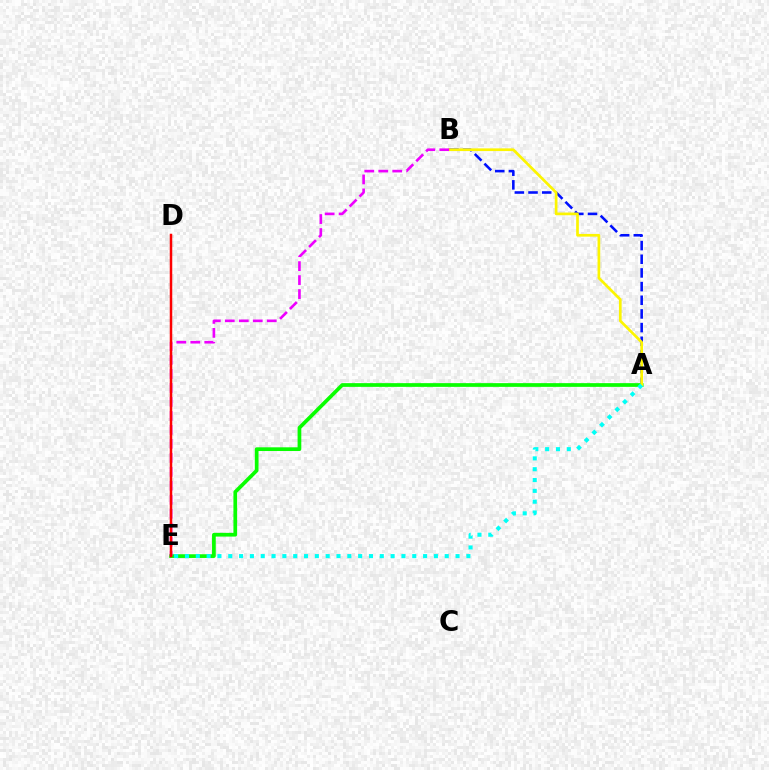{('A', 'B'): [{'color': '#0010ff', 'line_style': 'dashed', 'thickness': 1.86}, {'color': '#fcf500', 'line_style': 'solid', 'thickness': 1.94}], ('A', 'E'): [{'color': '#08ff00', 'line_style': 'solid', 'thickness': 2.67}, {'color': '#00fff6', 'line_style': 'dotted', 'thickness': 2.94}], ('B', 'E'): [{'color': '#ee00ff', 'line_style': 'dashed', 'thickness': 1.9}], ('D', 'E'): [{'color': '#ff0000', 'line_style': 'solid', 'thickness': 1.8}]}